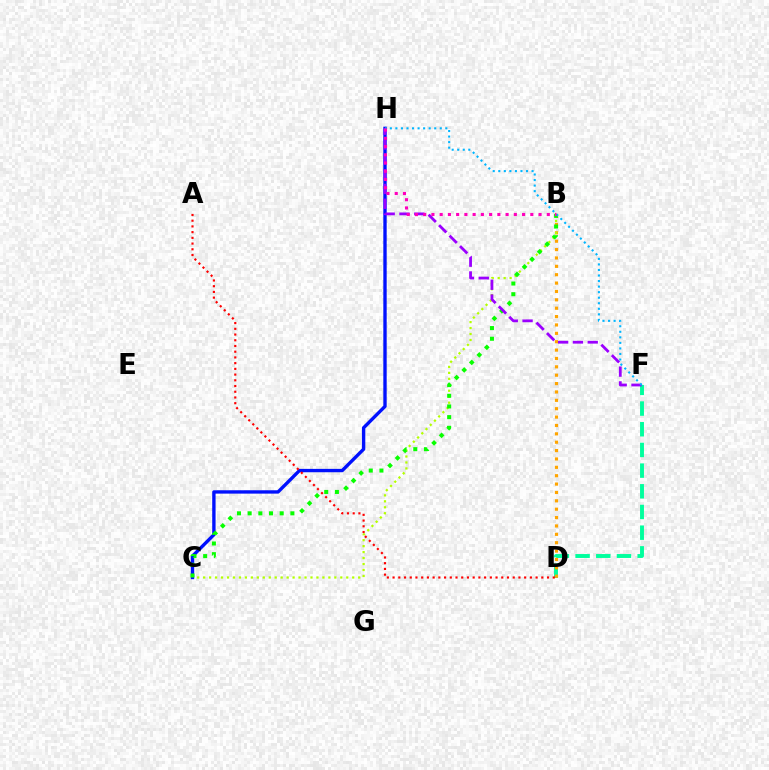{('D', 'F'): [{'color': '#00ff9d', 'line_style': 'dashed', 'thickness': 2.81}], ('B', 'D'): [{'color': '#ffa500', 'line_style': 'dotted', 'thickness': 2.28}], ('B', 'C'): [{'color': '#b3ff00', 'line_style': 'dotted', 'thickness': 1.62}, {'color': '#08ff00', 'line_style': 'dotted', 'thickness': 2.9}], ('C', 'H'): [{'color': '#0010ff', 'line_style': 'solid', 'thickness': 2.42}], ('F', 'H'): [{'color': '#9b00ff', 'line_style': 'dashed', 'thickness': 2.01}, {'color': '#00b5ff', 'line_style': 'dotted', 'thickness': 1.51}], ('A', 'D'): [{'color': '#ff0000', 'line_style': 'dotted', 'thickness': 1.55}], ('B', 'H'): [{'color': '#ff00bd', 'line_style': 'dotted', 'thickness': 2.24}]}